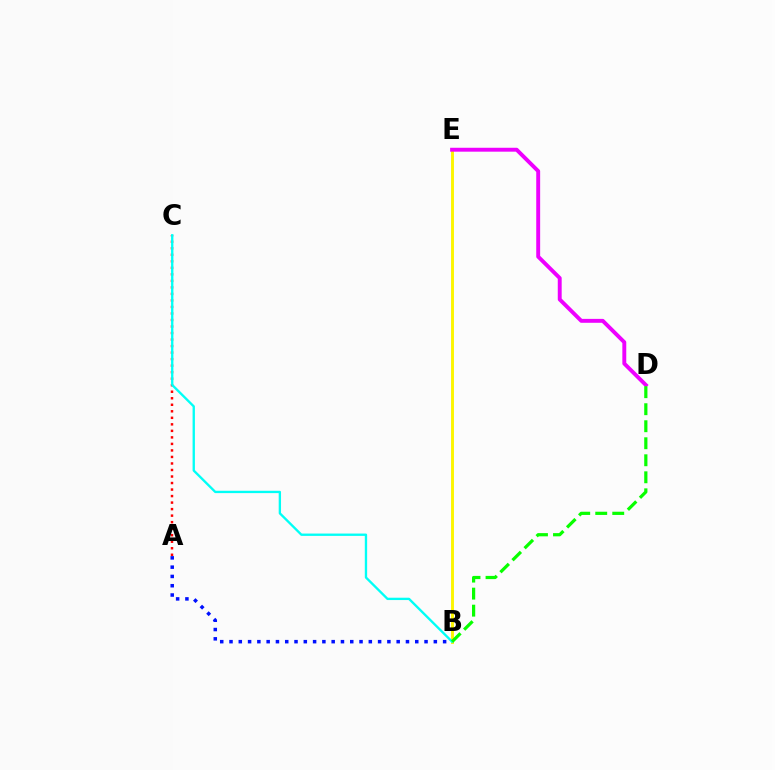{('B', 'E'): [{'color': '#fcf500', 'line_style': 'solid', 'thickness': 2.1}], ('D', 'E'): [{'color': '#ee00ff', 'line_style': 'solid', 'thickness': 2.81}], ('A', 'C'): [{'color': '#ff0000', 'line_style': 'dotted', 'thickness': 1.77}], ('B', 'C'): [{'color': '#00fff6', 'line_style': 'solid', 'thickness': 1.68}], ('B', 'D'): [{'color': '#08ff00', 'line_style': 'dashed', 'thickness': 2.31}], ('A', 'B'): [{'color': '#0010ff', 'line_style': 'dotted', 'thickness': 2.52}]}